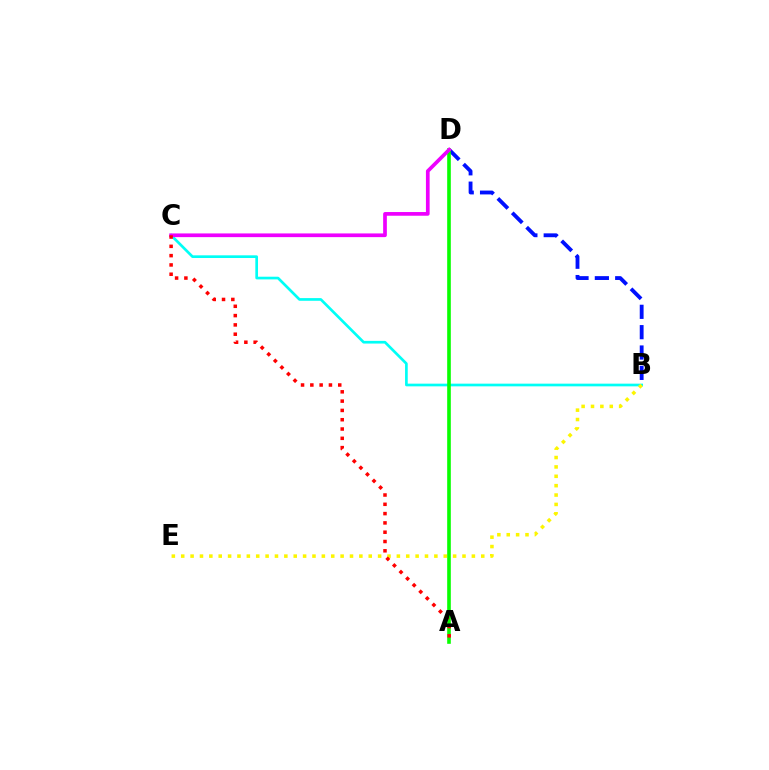{('B', 'D'): [{'color': '#0010ff', 'line_style': 'dashed', 'thickness': 2.76}], ('B', 'C'): [{'color': '#00fff6', 'line_style': 'solid', 'thickness': 1.93}], ('B', 'E'): [{'color': '#fcf500', 'line_style': 'dotted', 'thickness': 2.55}], ('A', 'D'): [{'color': '#08ff00', 'line_style': 'solid', 'thickness': 2.61}], ('C', 'D'): [{'color': '#ee00ff', 'line_style': 'solid', 'thickness': 2.66}], ('A', 'C'): [{'color': '#ff0000', 'line_style': 'dotted', 'thickness': 2.53}]}